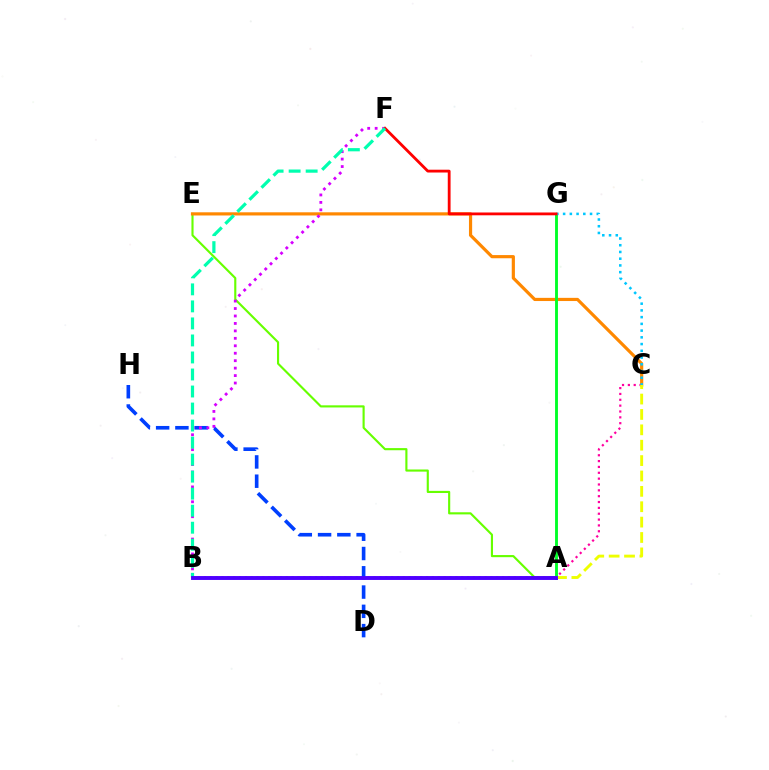{('A', 'E'): [{'color': '#66ff00', 'line_style': 'solid', 'thickness': 1.54}], ('B', 'C'): [{'color': '#ff00a0', 'line_style': 'dotted', 'thickness': 1.59}], ('C', 'E'): [{'color': '#ff8800', 'line_style': 'solid', 'thickness': 2.29}], ('D', 'H'): [{'color': '#003fff', 'line_style': 'dashed', 'thickness': 2.62}], ('A', 'G'): [{'color': '#00ff27', 'line_style': 'solid', 'thickness': 2.07}], ('A', 'C'): [{'color': '#eeff00', 'line_style': 'dashed', 'thickness': 2.09}], ('B', 'F'): [{'color': '#d600ff', 'line_style': 'dotted', 'thickness': 2.02}, {'color': '#00ffaf', 'line_style': 'dashed', 'thickness': 2.31}], ('C', 'G'): [{'color': '#00c7ff', 'line_style': 'dotted', 'thickness': 1.83}], ('F', 'G'): [{'color': '#ff0000', 'line_style': 'solid', 'thickness': 2.02}], ('A', 'B'): [{'color': '#4f00ff', 'line_style': 'solid', 'thickness': 2.81}]}